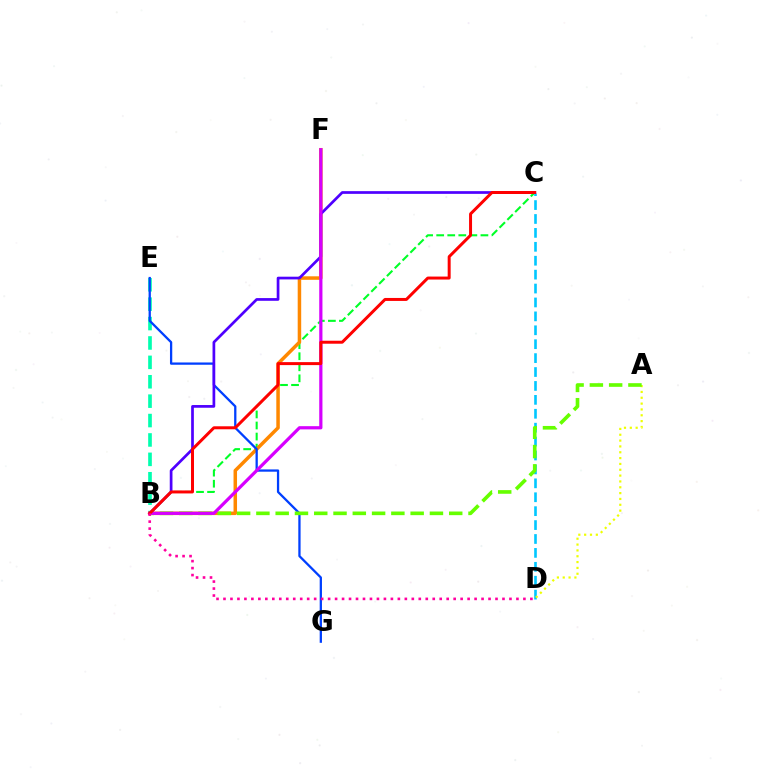{('B', 'E'): [{'color': '#00ffaf', 'line_style': 'dashed', 'thickness': 2.64}], ('B', 'C'): [{'color': '#00ff27', 'line_style': 'dashed', 'thickness': 1.5}, {'color': '#4f00ff', 'line_style': 'solid', 'thickness': 1.95}, {'color': '#ff0000', 'line_style': 'solid', 'thickness': 2.15}], ('C', 'D'): [{'color': '#00c7ff', 'line_style': 'dashed', 'thickness': 1.89}], ('B', 'F'): [{'color': '#ff8800', 'line_style': 'solid', 'thickness': 2.52}, {'color': '#d600ff', 'line_style': 'solid', 'thickness': 2.32}], ('A', 'D'): [{'color': '#eeff00', 'line_style': 'dotted', 'thickness': 1.59}], ('E', 'G'): [{'color': '#003fff', 'line_style': 'solid', 'thickness': 1.64}], ('A', 'B'): [{'color': '#66ff00', 'line_style': 'dashed', 'thickness': 2.62}], ('B', 'D'): [{'color': '#ff00a0', 'line_style': 'dotted', 'thickness': 1.9}]}